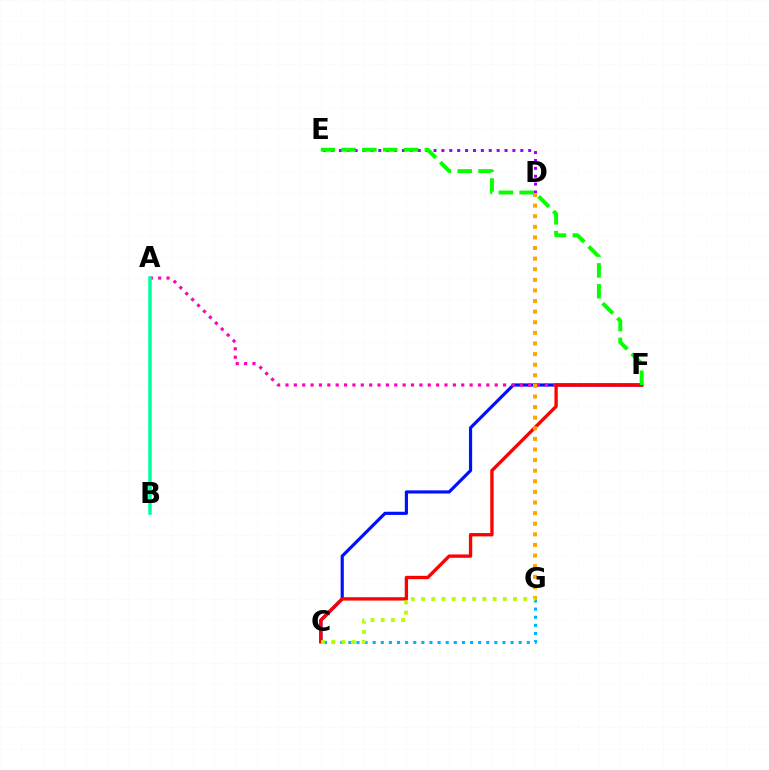{('C', 'F'): [{'color': '#0010ff', 'line_style': 'solid', 'thickness': 2.29}, {'color': '#ff0000', 'line_style': 'solid', 'thickness': 2.4}], ('D', 'E'): [{'color': '#9b00ff', 'line_style': 'dotted', 'thickness': 2.14}], ('A', 'F'): [{'color': '#ff00bd', 'line_style': 'dotted', 'thickness': 2.27}], ('C', 'G'): [{'color': '#00b5ff', 'line_style': 'dotted', 'thickness': 2.2}, {'color': '#b3ff00', 'line_style': 'dotted', 'thickness': 2.78}], ('D', 'G'): [{'color': '#ffa500', 'line_style': 'dotted', 'thickness': 2.88}], ('E', 'F'): [{'color': '#08ff00', 'line_style': 'dashed', 'thickness': 2.83}], ('A', 'B'): [{'color': '#00ff9d', 'line_style': 'solid', 'thickness': 2.54}]}